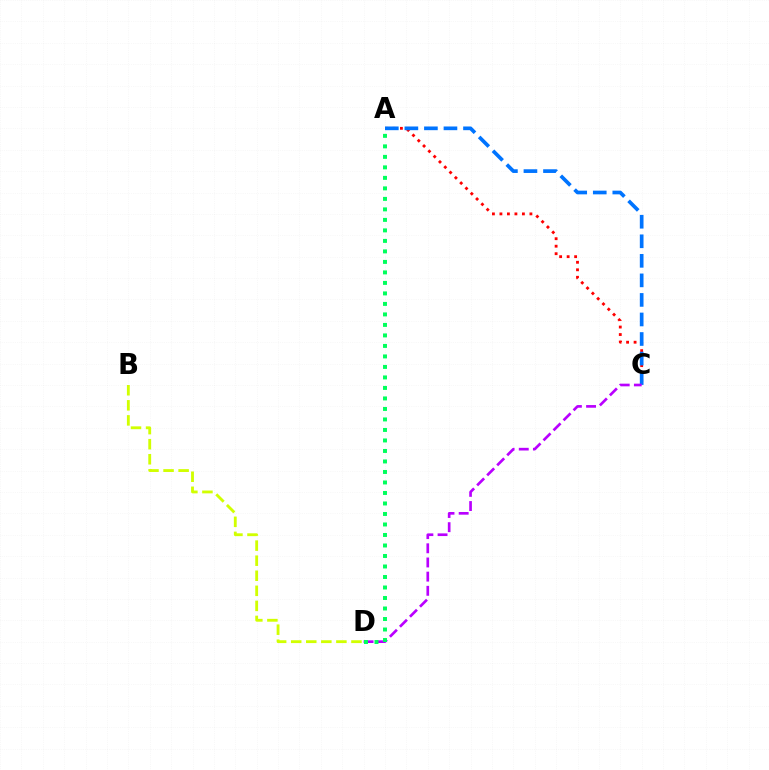{('A', 'C'): [{'color': '#ff0000', 'line_style': 'dotted', 'thickness': 2.04}, {'color': '#0074ff', 'line_style': 'dashed', 'thickness': 2.65}], ('C', 'D'): [{'color': '#b900ff', 'line_style': 'dashed', 'thickness': 1.93}], ('A', 'D'): [{'color': '#00ff5c', 'line_style': 'dotted', 'thickness': 2.85}], ('B', 'D'): [{'color': '#d1ff00', 'line_style': 'dashed', 'thickness': 2.05}]}